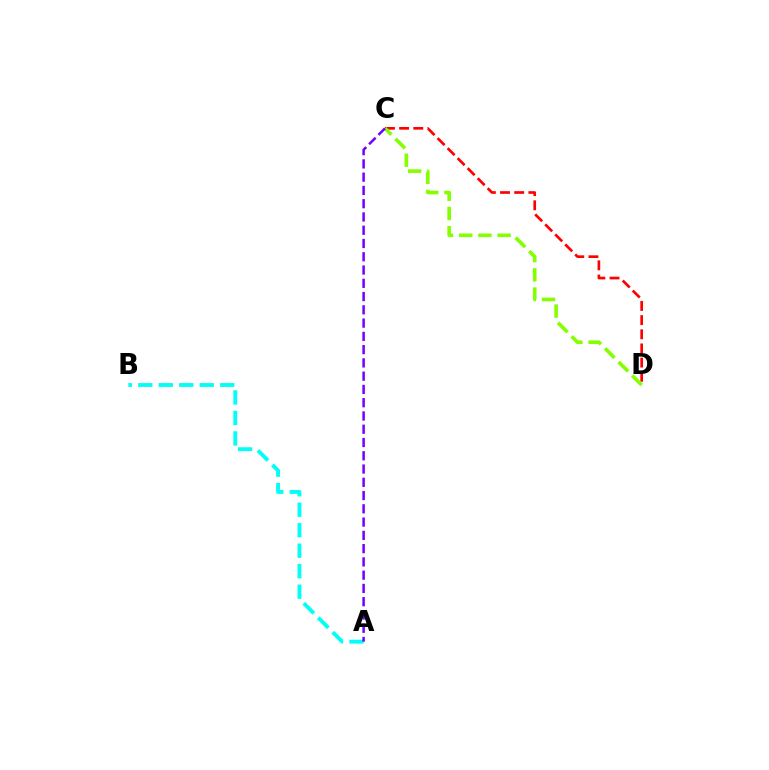{('C', 'D'): [{'color': '#ff0000', 'line_style': 'dashed', 'thickness': 1.92}, {'color': '#84ff00', 'line_style': 'dashed', 'thickness': 2.61}], ('A', 'B'): [{'color': '#00fff6', 'line_style': 'dashed', 'thickness': 2.78}], ('A', 'C'): [{'color': '#7200ff', 'line_style': 'dashed', 'thickness': 1.8}]}